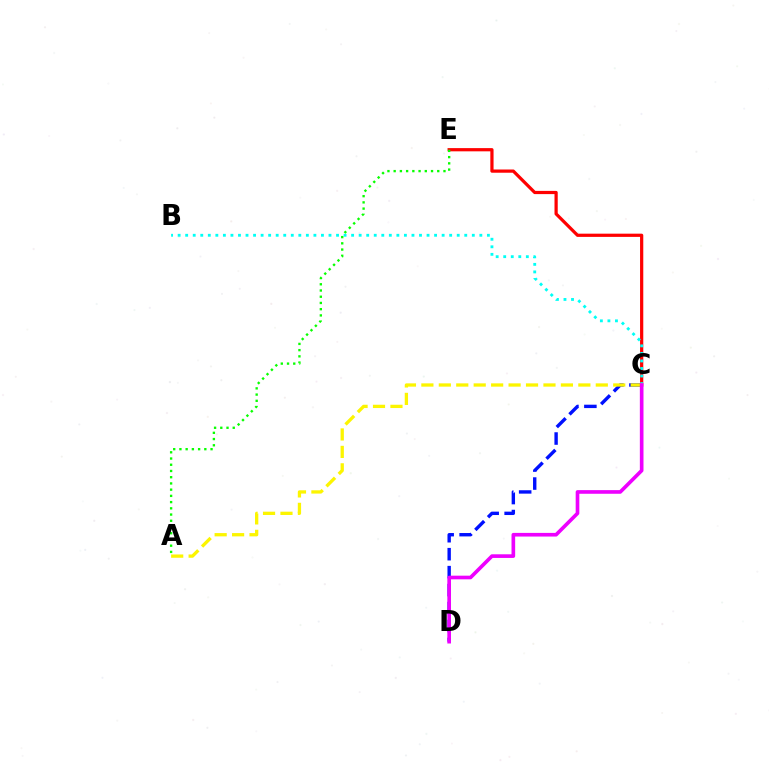{('C', 'E'): [{'color': '#ff0000', 'line_style': 'solid', 'thickness': 2.32}], ('C', 'D'): [{'color': '#0010ff', 'line_style': 'dashed', 'thickness': 2.44}, {'color': '#ee00ff', 'line_style': 'solid', 'thickness': 2.63}], ('B', 'C'): [{'color': '#00fff6', 'line_style': 'dotted', 'thickness': 2.05}], ('A', 'C'): [{'color': '#fcf500', 'line_style': 'dashed', 'thickness': 2.37}], ('A', 'E'): [{'color': '#08ff00', 'line_style': 'dotted', 'thickness': 1.69}]}